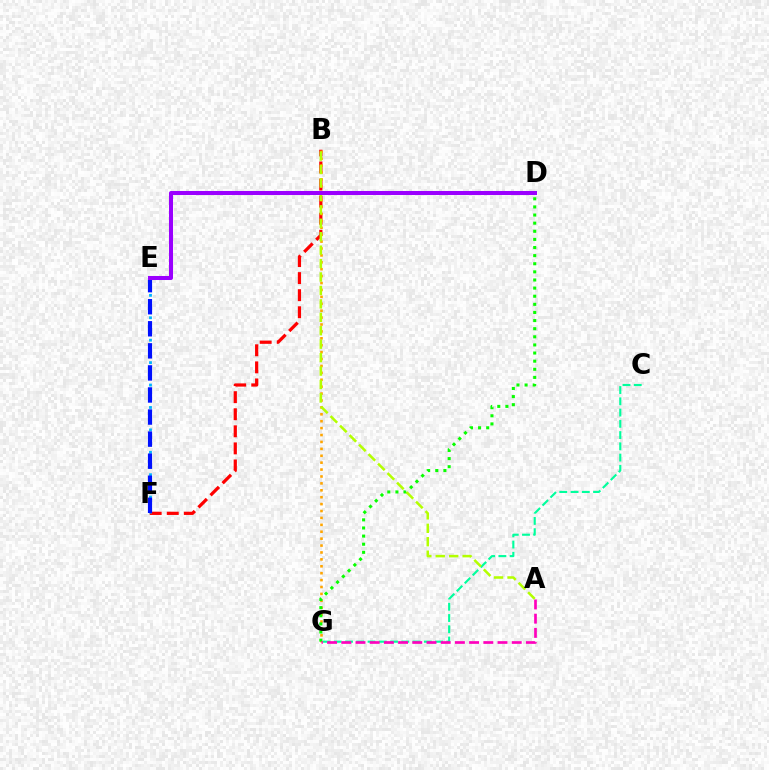{('B', 'F'): [{'color': '#ff0000', 'line_style': 'dashed', 'thickness': 2.32}], ('E', 'F'): [{'color': '#00b5ff', 'line_style': 'dotted', 'thickness': 2.03}, {'color': '#0010ff', 'line_style': 'dashed', 'thickness': 3.0}], ('B', 'G'): [{'color': '#ffa500', 'line_style': 'dotted', 'thickness': 1.88}], ('D', 'G'): [{'color': '#08ff00', 'line_style': 'dotted', 'thickness': 2.21}], ('C', 'G'): [{'color': '#00ff9d', 'line_style': 'dashed', 'thickness': 1.53}], ('A', 'G'): [{'color': '#ff00bd', 'line_style': 'dashed', 'thickness': 1.93}], ('A', 'B'): [{'color': '#b3ff00', 'line_style': 'dashed', 'thickness': 1.83}], ('D', 'E'): [{'color': '#9b00ff', 'line_style': 'solid', 'thickness': 2.9}]}